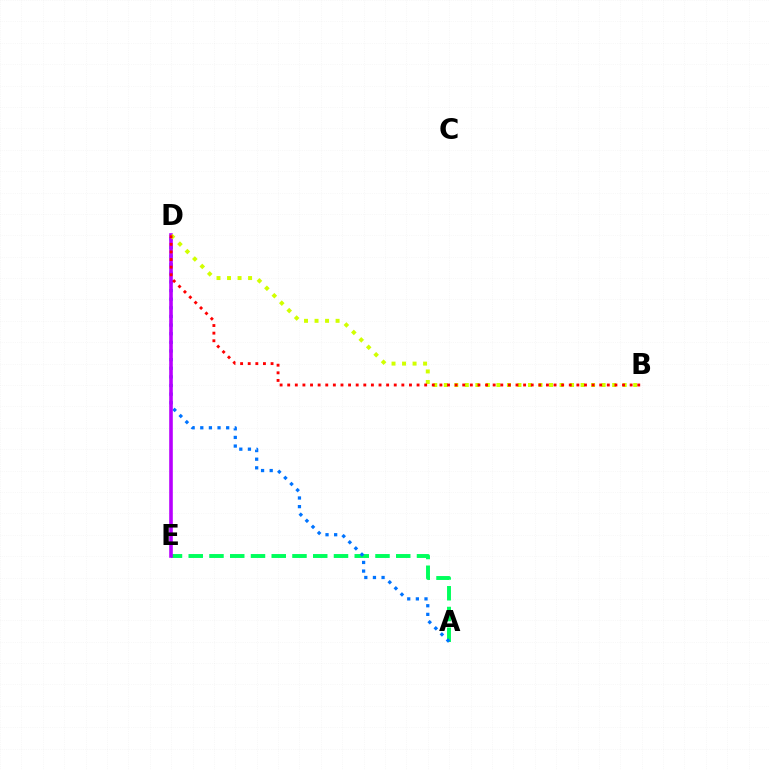{('A', 'E'): [{'color': '#00ff5c', 'line_style': 'dashed', 'thickness': 2.82}], ('A', 'D'): [{'color': '#0074ff', 'line_style': 'dotted', 'thickness': 2.34}], ('D', 'E'): [{'color': '#b900ff', 'line_style': 'solid', 'thickness': 2.59}], ('B', 'D'): [{'color': '#d1ff00', 'line_style': 'dotted', 'thickness': 2.86}, {'color': '#ff0000', 'line_style': 'dotted', 'thickness': 2.07}]}